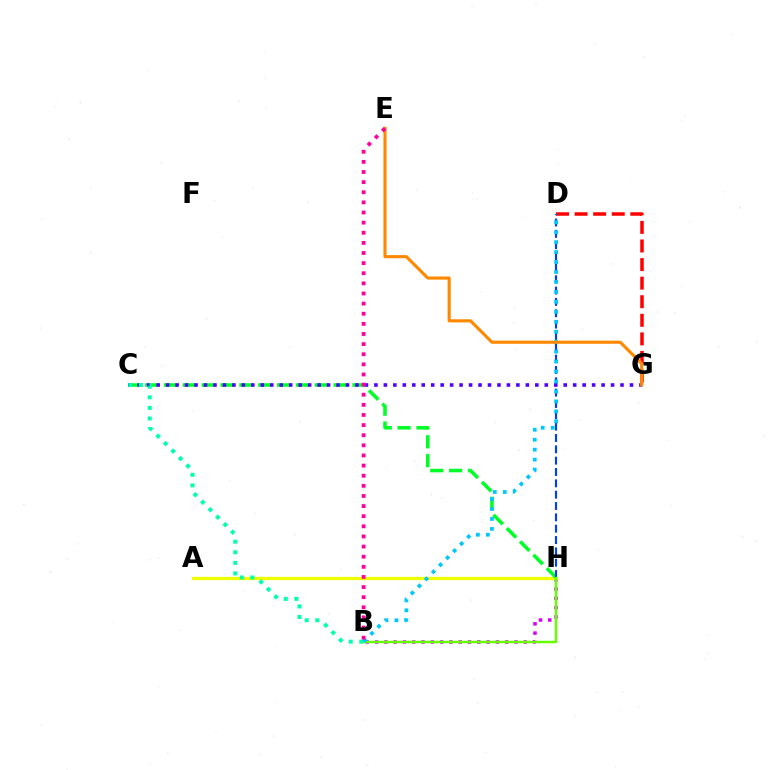{('D', 'G'): [{'color': '#ff0000', 'line_style': 'dashed', 'thickness': 2.52}], ('B', 'H'): [{'color': '#d600ff', 'line_style': 'dotted', 'thickness': 2.53}, {'color': '#66ff00', 'line_style': 'solid', 'thickness': 1.78}], ('A', 'H'): [{'color': '#eeff00', 'line_style': 'solid', 'thickness': 2.35}], ('C', 'H'): [{'color': '#00ff27', 'line_style': 'dashed', 'thickness': 2.56}], ('D', 'H'): [{'color': '#003fff', 'line_style': 'dashed', 'thickness': 1.54}], ('C', 'G'): [{'color': '#4f00ff', 'line_style': 'dotted', 'thickness': 2.57}], ('B', 'C'): [{'color': '#00ffaf', 'line_style': 'dotted', 'thickness': 2.87}], ('B', 'D'): [{'color': '#00c7ff', 'line_style': 'dotted', 'thickness': 2.7}], ('E', 'G'): [{'color': '#ff8800', 'line_style': 'solid', 'thickness': 2.24}], ('B', 'E'): [{'color': '#ff00a0', 'line_style': 'dotted', 'thickness': 2.75}]}